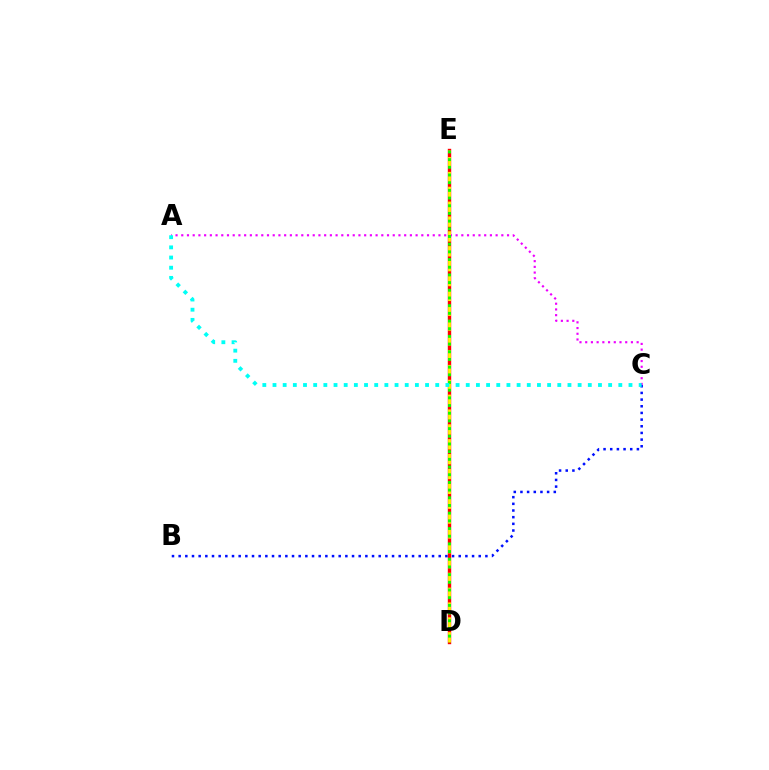{('D', 'E'): [{'color': '#ff0000', 'line_style': 'solid', 'thickness': 2.44}, {'color': '#fcf500', 'line_style': 'dashed', 'thickness': 2.02}, {'color': '#08ff00', 'line_style': 'dotted', 'thickness': 2.09}], ('A', 'C'): [{'color': '#ee00ff', 'line_style': 'dotted', 'thickness': 1.55}, {'color': '#00fff6', 'line_style': 'dotted', 'thickness': 2.76}], ('B', 'C'): [{'color': '#0010ff', 'line_style': 'dotted', 'thickness': 1.81}]}